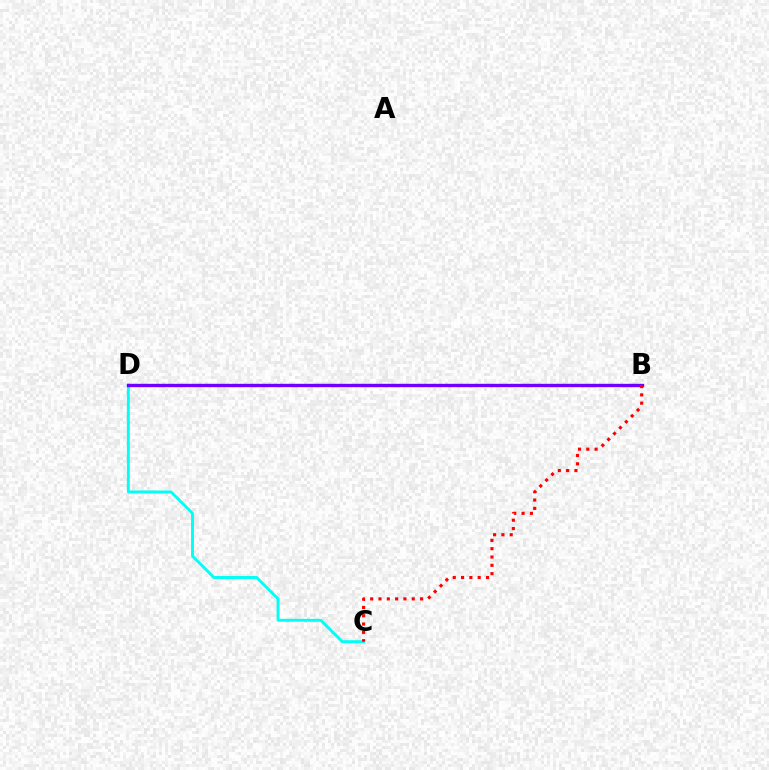{('C', 'D'): [{'color': '#00fff6', 'line_style': 'solid', 'thickness': 2.09}], ('B', 'D'): [{'color': '#84ff00', 'line_style': 'dotted', 'thickness': 1.6}, {'color': '#7200ff', 'line_style': 'solid', 'thickness': 2.42}], ('B', 'C'): [{'color': '#ff0000', 'line_style': 'dotted', 'thickness': 2.26}]}